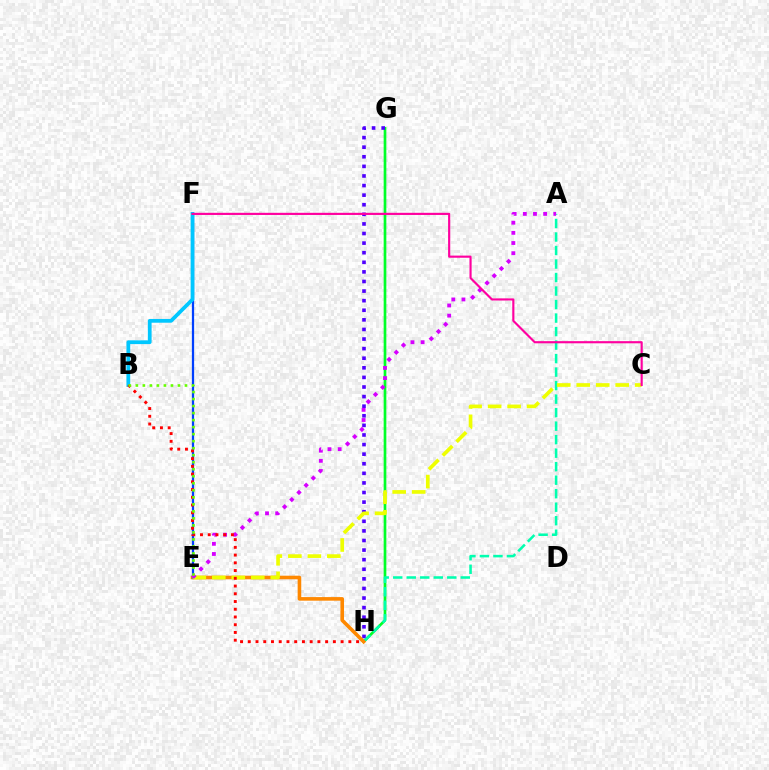{('G', 'H'): [{'color': '#00ff27', 'line_style': 'solid', 'thickness': 1.93}, {'color': '#4f00ff', 'line_style': 'dotted', 'thickness': 2.61}], ('A', 'H'): [{'color': '#00ffaf', 'line_style': 'dashed', 'thickness': 1.84}], ('E', 'H'): [{'color': '#ff8800', 'line_style': 'solid', 'thickness': 2.59}], ('E', 'F'): [{'color': '#003fff', 'line_style': 'solid', 'thickness': 1.62}], ('C', 'E'): [{'color': '#eeff00', 'line_style': 'dashed', 'thickness': 2.65}], ('A', 'E'): [{'color': '#d600ff', 'line_style': 'dotted', 'thickness': 2.76}], ('B', 'F'): [{'color': '#00c7ff', 'line_style': 'solid', 'thickness': 2.7}], ('B', 'H'): [{'color': '#ff0000', 'line_style': 'dotted', 'thickness': 2.1}], ('B', 'E'): [{'color': '#66ff00', 'line_style': 'dotted', 'thickness': 1.91}], ('C', 'F'): [{'color': '#ff00a0', 'line_style': 'solid', 'thickness': 1.55}]}